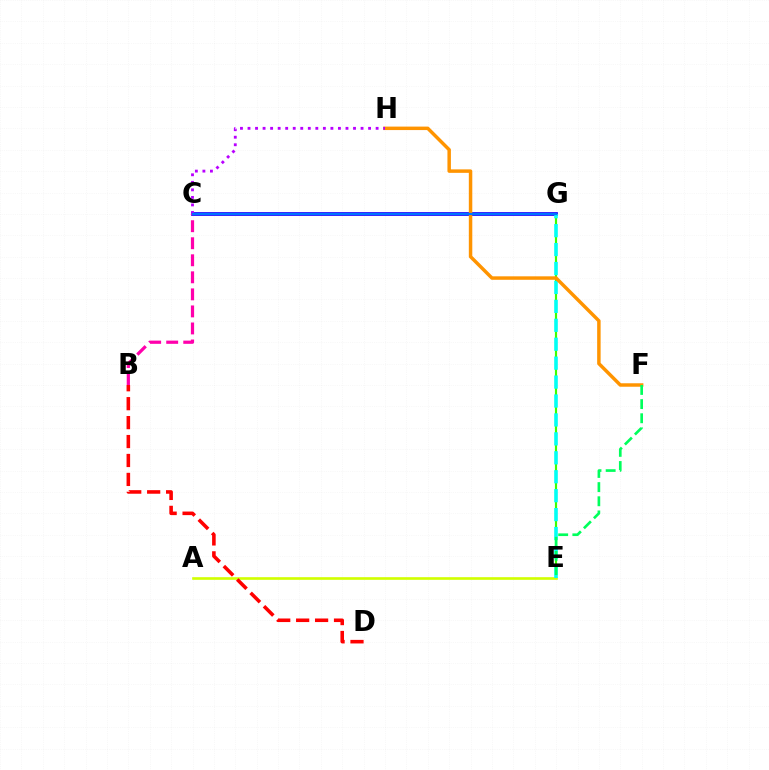{('E', 'G'): [{'color': '#3dff00', 'line_style': 'solid', 'thickness': 1.56}, {'color': '#00fff6', 'line_style': 'dashed', 'thickness': 2.57}], ('A', 'E'): [{'color': '#d1ff00', 'line_style': 'solid', 'thickness': 1.9}], ('C', 'G'): [{'color': '#2500ff', 'line_style': 'solid', 'thickness': 2.7}, {'color': '#0074ff', 'line_style': 'solid', 'thickness': 1.62}], ('F', 'H'): [{'color': '#ff9400', 'line_style': 'solid', 'thickness': 2.5}], ('E', 'F'): [{'color': '#00ff5c', 'line_style': 'dashed', 'thickness': 1.92}], ('C', 'H'): [{'color': '#b900ff', 'line_style': 'dotted', 'thickness': 2.05}], ('B', 'C'): [{'color': '#ff00ac', 'line_style': 'dashed', 'thickness': 2.32}], ('B', 'D'): [{'color': '#ff0000', 'line_style': 'dashed', 'thickness': 2.57}]}